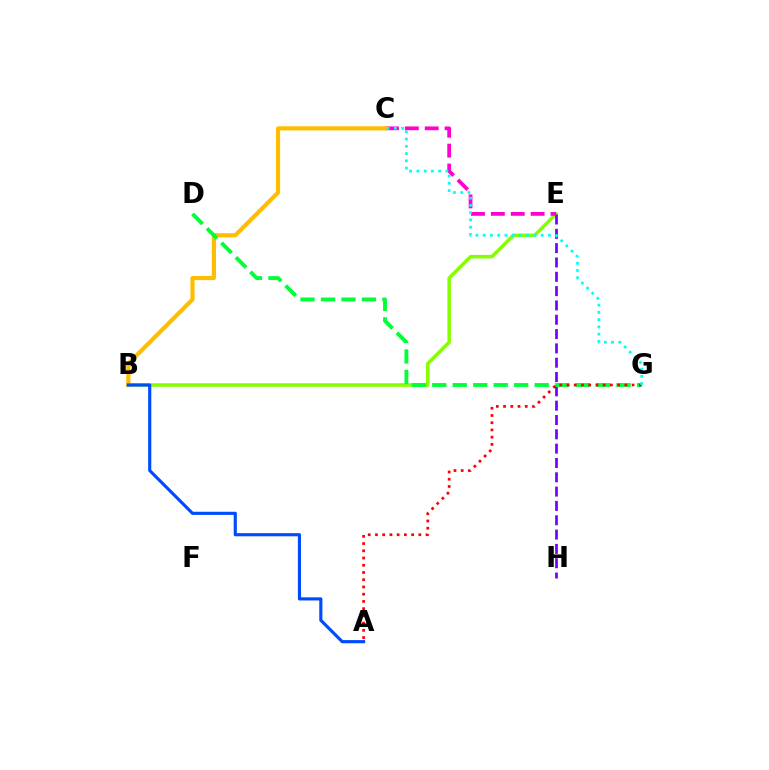{('B', 'E'): [{'color': '#84ff00', 'line_style': 'solid', 'thickness': 2.53}], ('E', 'H'): [{'color': '#7200ff', 'line_style': 'dashed', 'thickness': 1.95}], ('C', 'E'): [{'color': '#ff00cf', 'line_style': 'dashed', 'thickness': 2.7}], ('B', 'C'): [{'color': '#ffbd00', 'line_style': 'solid', 'thickness': 2.98}], ('D', 'G'): [{'color': '#00ff39', 'line_style': 'dashed', 'thickness': 2.78}], ('A', 'G'): [{'color': '#ff0000', 'line_style': 'dotted', 'thickness': 1.96}], ('C', 'G'): [{'color': '#00fff6', 'line_style': 'dotted', 'thickness': 1.97}], ('A', 'B'): [{'color': '#004bff', 'line_style': 'solid', 'thickness': 2.27}]}